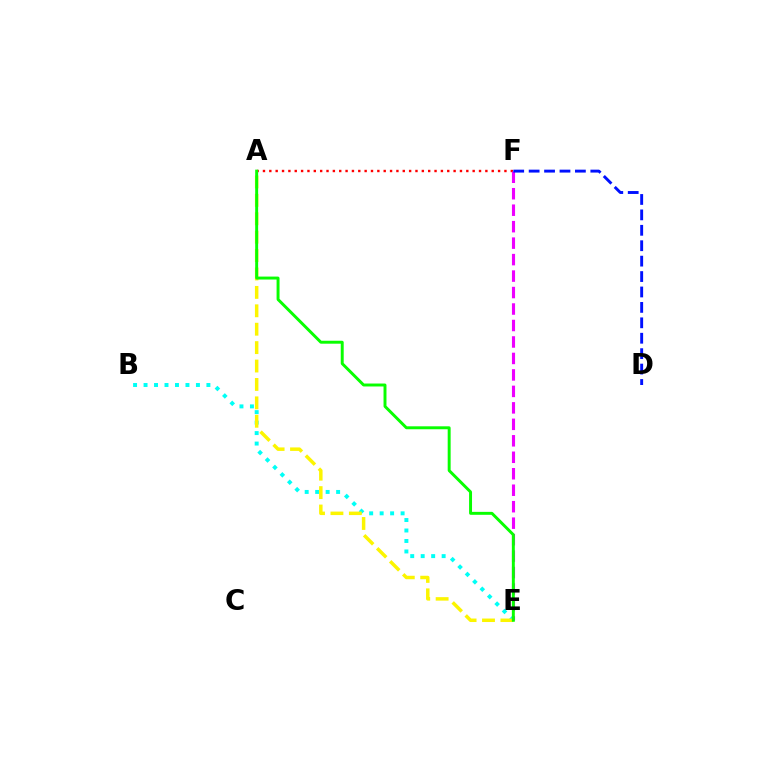{('B', 'E'): [{'color': '#00fff6', 'line_style': 'dotted', 'thickness': 2.85}], ('A', 'F'): [{'color': '#ff0000', 'line_style': 'dotted', 'thickness': 1.73}], ('A', 'E'): [{'color': '#fcf500', 'line_style': 'dashed', 'thickness': 2.5}, {'color': '#08ff00', 'line_style': 'solid', 'thickness': 2.12}], ('E', 'F'): [{'color': '#ee00ff', 'line_style': 'dashed', 'thickness': 2.24}], ('D', 'F'): [{'color': '#0010ff', 'line_style': 'dashed', 'thickness': 2.09}]}